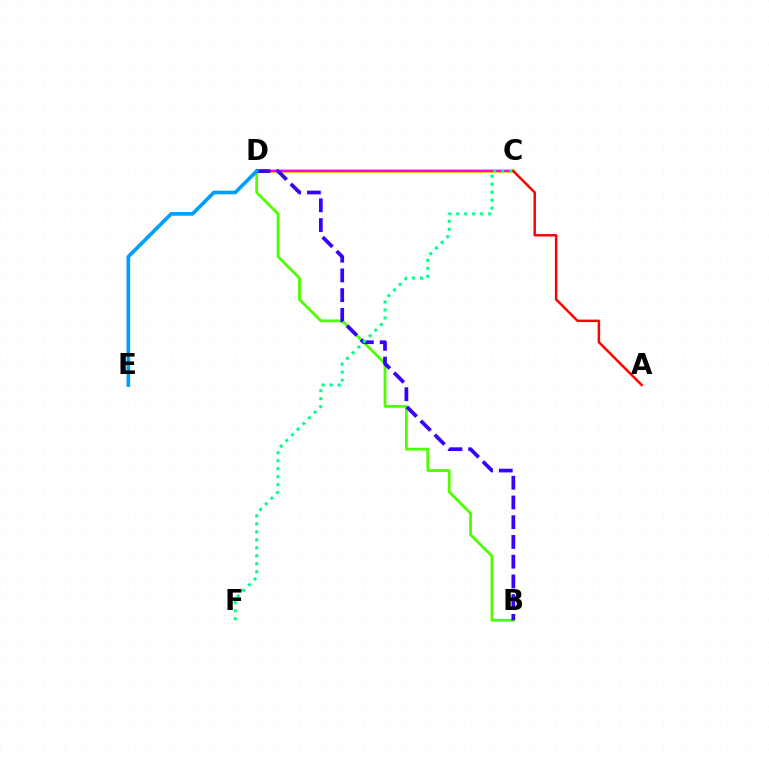{('C', 'D'): [{'color': '#ffd500', 'line_style': 'solid', 'thickness': 2.75}, {'color': '#ff00ed', 'line_style': 'solid', 'thickness': 1.61}], ('A', 'C'): [{'color': '#ff0000', 'line_style': 'solid', 'thickness': 1.78}], ('B', 'D'): [{'color': '#4fff00', 'line_style': 'solid', 'thickness': 2.02}, {'color': '#3700ff', 'line_style': 'dashed', 'thickness': 2.68}], ('D', 'E'): [{'color': '#009eff', 'line_style': 'solid', 'thickness': 2.63}], ('C', 'F'): [{'color': '#00ff86', 'line_style': 'dotted', 'thickness': 2.17}]}